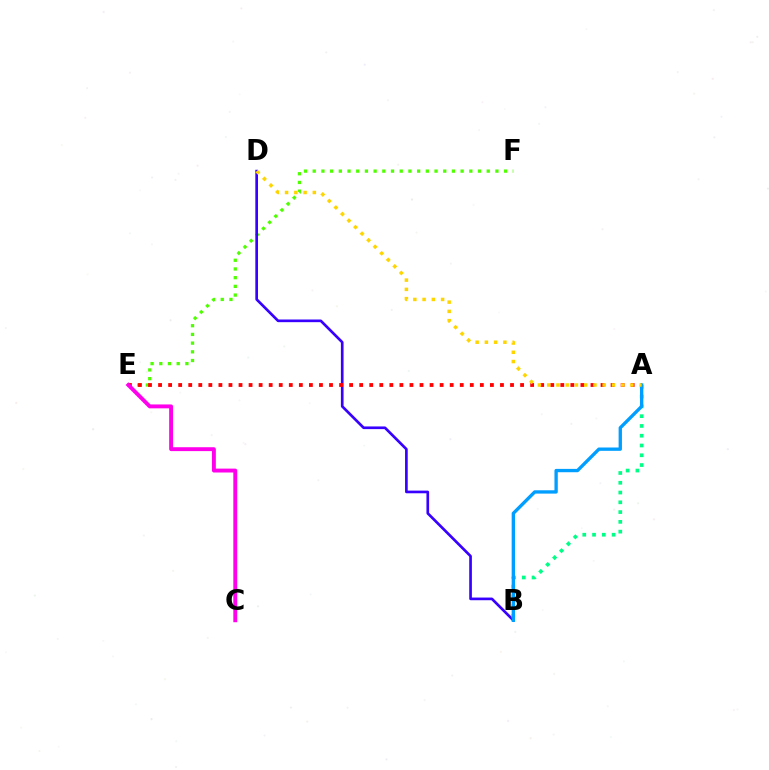{('E', 'F'): [{'color': '#4fff00', 'line_style': 'dotted', 'thickness': 2.36}], ('B', 'D'): [{'color': '#3700ff', 'line_style': 'solid', 'thickness': 1.92}], ('A', 'E'): [{'color': '#ff0000', 'line_style': 'dotted', 'thickness': 2.73}], ('A', 'B'): [{'color': '#00ff86', 'line_style': 'dotted', 'thickness': 2.66}, {'color': '#009eff', 'line_style': 'solid', 'thickness': 2.4}], ('C', 'E'): [{'color': '#ff00ed', 'line_style': 'solid', 'thickness': 2.8}], ('A', 'D'): [{'color': '#ffd500', 'line_style': 'dotted', 'thickness': 2.51}]}